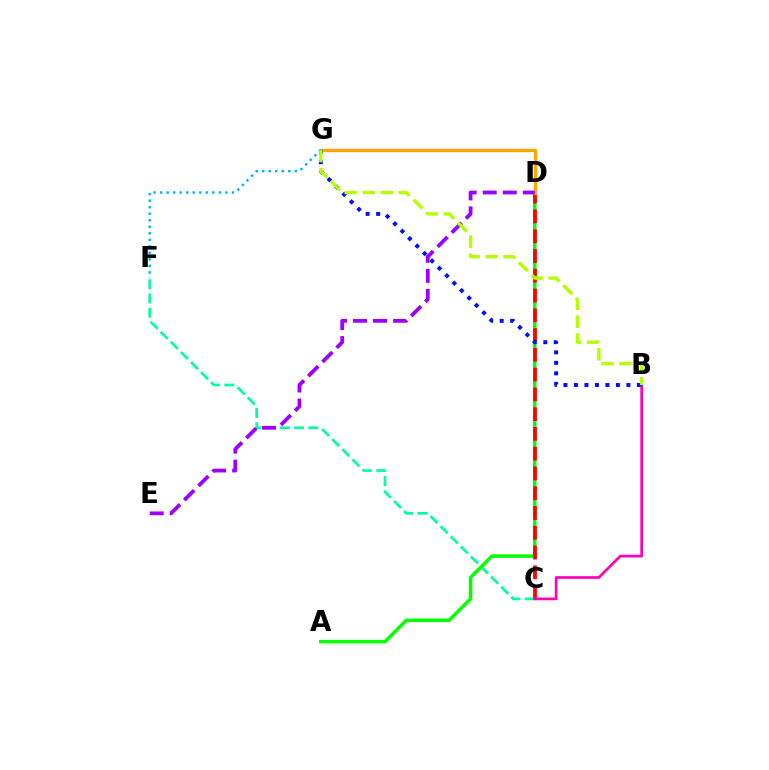{('C', 'F'): [{'color': '#00ff9d', 'line_style': 'dashed', 'thickness': 1.94}], ('A', 'D'): [{'color': '#08ff00', 'line_style': 'solid', 'thickness': 2.52}], ('C', 'D'): [{'color': '#ff0000', 'line_style': 'dashed', 'thickness': 2.69}], ('D', 'G'): [{'color': '#ffa500', 'line_style': 'solid', 'thickness': 2.4}], ('B', 'C'): [{'color': '#ff00bd', 'line_style': 'solid', 'thickness': 1.94}], ('B', 'G'): [{'color': '#0010ff', 'line_style': 'dotted', 'thickness': 2.85}, {'color': '#b3ff00', 'line_style': 'dashed', 'thickness': 2.44}], ('F', 'G'): [{'color': '#00b5ff', 'line_style': 'dotted', 'thickness': 1.77}], ('D', 'E'): [{'color': '#9b00ff', 'line_style': 'dashed', 'thickness': 2.72}]}